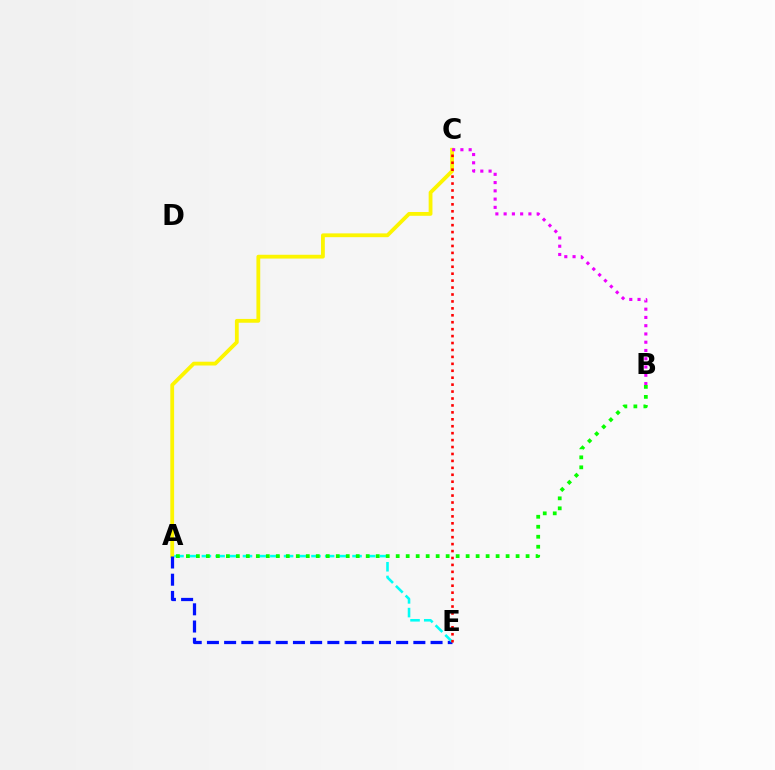{('A', 'C'): [{'color': '#fcf500', 'line_style': 'solid', 'thickness': 2.74}], ('B', 'C'): [{'color': '#ee00ff', 'line_style': 'dotted', 'thickness': 2.24}], ('A', 'E'): [{'color': '#0010ff', 'line_style': 'dashed', 'thickness': 2.34}, {'color': '#00fff6', 'line_style': 'dashed', 'thickness': 1.86}], ('C', 'E'): [{'color': '#ff0000', 'line_style': 'dotted', 'thickness': 1.88}], ('A', 'B'): [{'color': '#08ff00', 'line_style': 'dotted', 'thickness': 2.71}]}